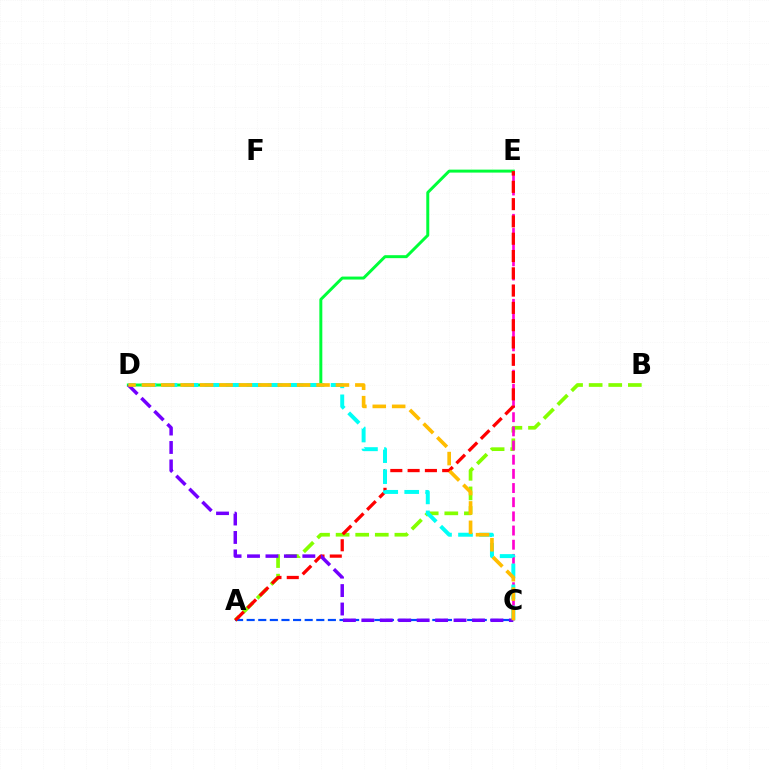{('D', 'E'): [{'color': '#00ff39', 'line_style': 'solid', 'thickness': 2.14}], ('A', 'B'): [{'color': '#84ff00', 'line_style': 'dashed', 'thickness': 2.66}], ('A', 'C'): [{'color': '#004bff', 'line_style': 'dashed', 'thickness': 1.58}], ('C', 'E'): [{'color': '#ff00cf', 'line_style': 'dashed', 'thickness': 1.92}], ('A', 'E'): [{'color': '#ff0000', 'line_style': 'dashed', 'thickness': 2.35}], ('C', 'D'): [{'color': '#00fff6', 'line_style': 'dashed', 'thickness': 2.85}, {'color': '#7200ff', 'line_style': 'dashed', 'thickness': 2.51}, {'color': '#ffbd00', 'line_style': 'dashed', 'thickness': 2.64}]}